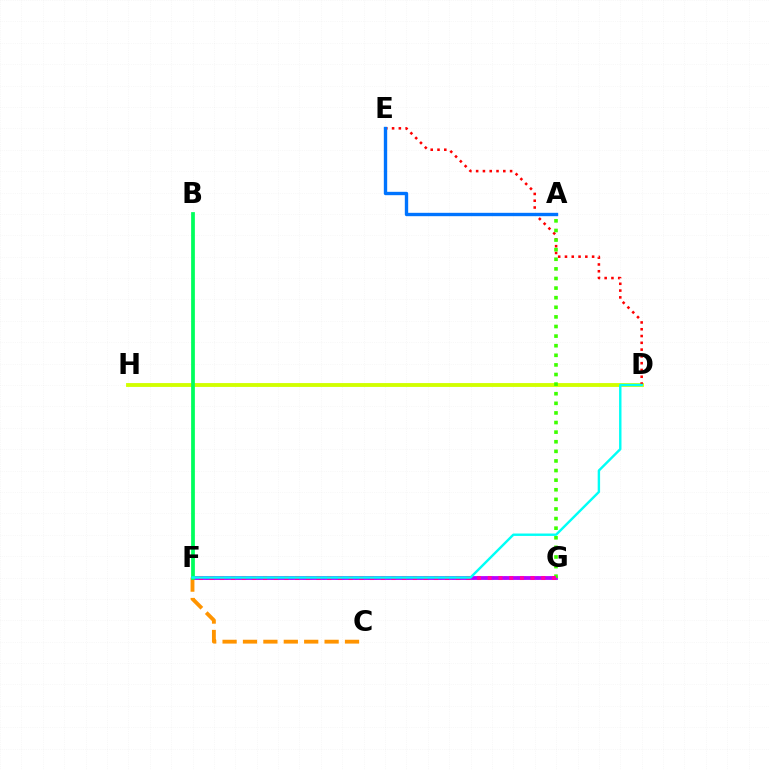{('F', 'G'): [{'color': '#2500ff', 'line_style': 'dotted', 'thickness': 1.76}, {'color': '#b900ff', 'line_style': 'solid', 'thickness': 2.73}, {'color': '#ff00ac', 'line_style': 'dotted', 'thickness': 2.91}], ('D', 'H'): [{'color': '#d1ff00', 'line_style': 'solid', 'thickness': 2.77}], ('D', 'E'): [{'color': '#ff0000', 'line_style': 'dotted', 'thickness': 1.84}], ('A', 'G'): [{'color': '#3dff00', 'line_style': 'dotted', 'thickness': 2.61}], ('C', 'F'): [{'color': '#ff9400', 'line_style': 'dashed', 'thickness': 2.77}], ('B', 'F'): [{'color': '#00ff5c', 'line_style': 'solid', 'thickness': 2.7}], ('A', 'E'): [{'color': '#0074ff', 'line_style': 'solid', 'thickness': 2.43}], ('D', 'F'): [{'color': '#00fff6', 'line_style': 'solid', 'thickness': 1.74}]}